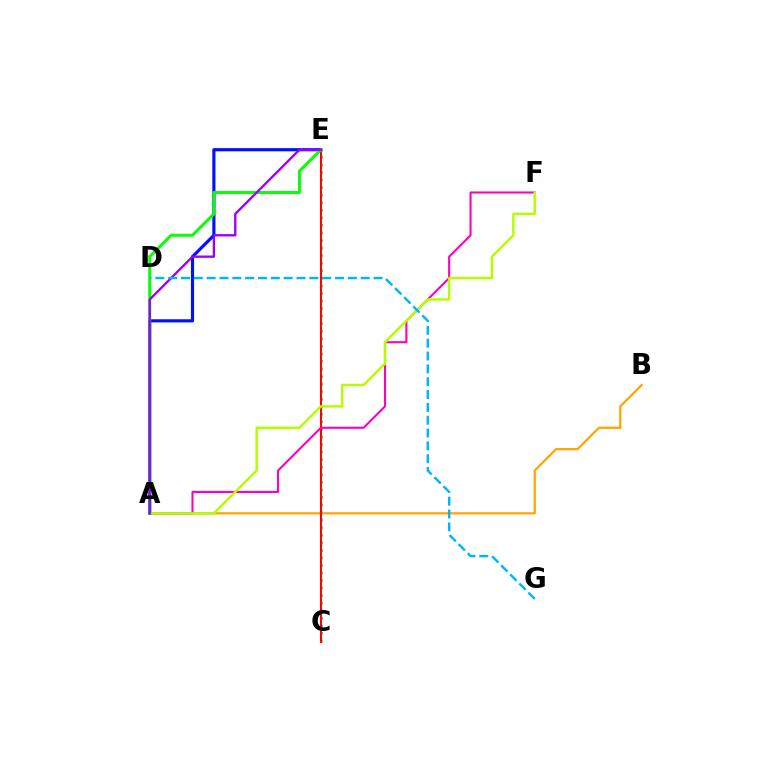{('A', 'B'): [{'color': '#ffa500', 'line_style': 'solid', 'thickness': 1.63}], ('C', 'E'): [{'color': '#00ff9d', 'line_style': 'dotted', 'thickness': 2.05}, {'color': '#ff0000', 'line_style': 'solid', 'thickness': 1.51}], ('A', 'E'): [{'color': '#0010ff', 'line_style': 'solid', 'thickness': 2.27}, {'color': '#08ff00', 'line_style': 'solid', 'thickness': 2.13}, {'color': '#9b00ff', 'line_style': 'solid', 'thickness': 1.68}], ('A', 'F'): [{'color': '#ff00bd', 'line_style': 'solid', 'thickness': 1.52}, {'color': '#b3ff00', 'line_style': 'solid', 'thickness': 1.76}], ('D', 'G'): [{'color': '#00b5ff', 'line_style': 'dashed', 'thickness': 1.74}]}